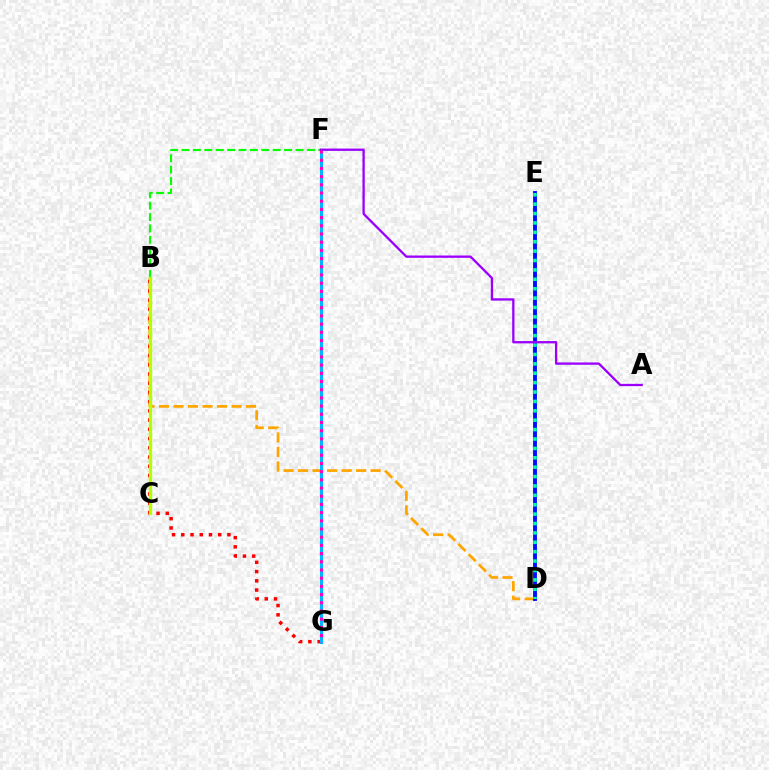{('B', 'D'): [{'color': '#ffa500', 'line_style': 'dashed', 'thickness': 1.97}], ('B', 'G'): [{'color': '#ff0000', 'line_style': 'dotted', 'thickness': 2.51}], ('B', 'F'): [{'color': '#08ff00', 'line_style': 'dashed', 'thickness': 1.55}], ('F', 'G'): [{'color': '#00b5ff', 'line_style': 'solid', 'thickness': 2.25}, {'color': '#ff00bd', 'line_style': 'dotted', 'thickness': 2.23}], ('D', 'E'): [{'color': '#0010ff', 'line_style': 'solid', 'thickness': 2.79}, {'color': '#00ff9d', 'line_style': 'dotted', 'thickness': 2.55}], ('B', 'C'): [{'color': '#b3ff00', 'line_style': 'solid', 'thickness': 2.38}], ('A', 'F'): [{'color': '#9b00ff', 'line_style': 'solid', 'thickness': 1.67}]}